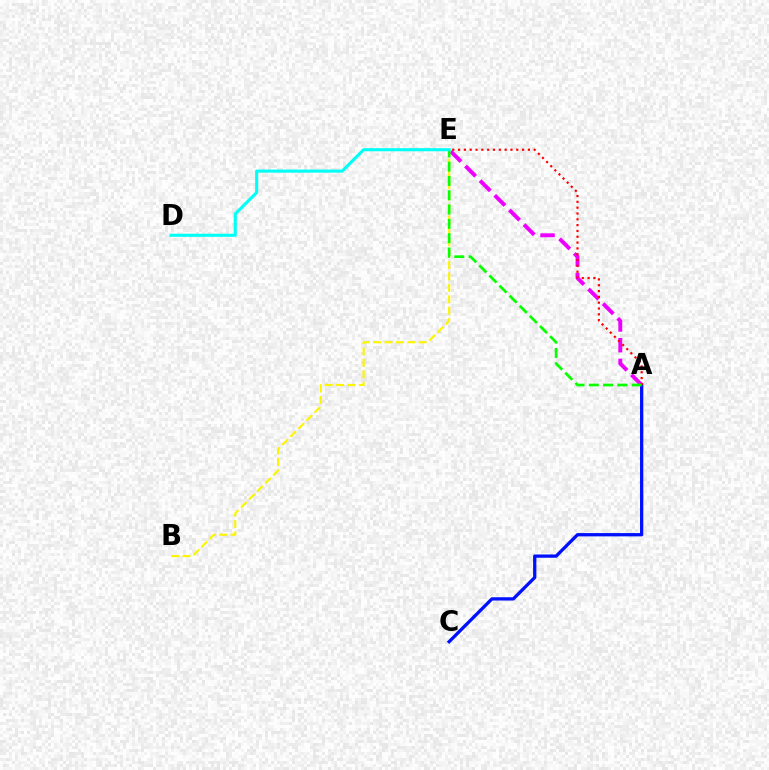{('A', 'C'): [{'color': '#0010ff', 'line_style': 'solid', 'thickness': 2.36}], ('B', 'E'): [{'color': '#fcf500', 'line_style': 'dashed', 'thickness': 1.55}], ('A', 'E'): [{'color': '#ee00ff', 'line_style': 'dashed', 'thickness': 2.81}, {'color': '#ff0000', 'line_style': 'dotted', 'thickness': 1.58}, {'color': '#08ff00', 'line_style': 'dashed', 'thickness': 1.94}], ('D', 'E'): [{'color': '#00fff6', 'line_style': 'solid', 'thickness': 2.22}]}